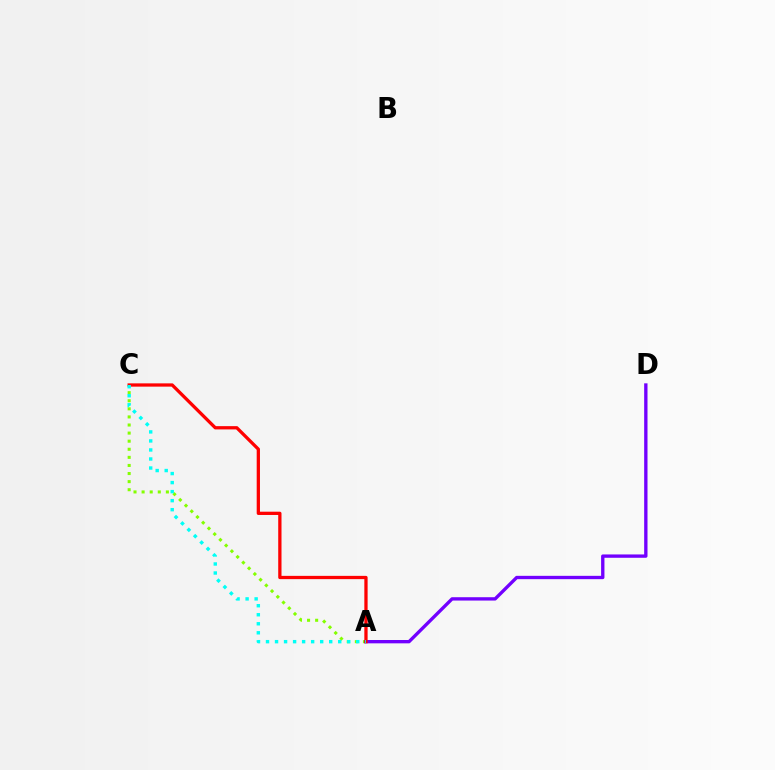{('A', 'C'): [{'color': '#84ff00', 'line_style': 'dotted', 'thickness': 2.2}, {'color': '#ff0000', 'line_style': 'solid', 'thickness': 2.36}, {'color': '#00fff6', 'line_style': 'dotted', 'thickness': 2.45}], ('A', 'D'): [{'color': '#7200ff', 'line_style': 'solid', 'thickness': 2.4}]}